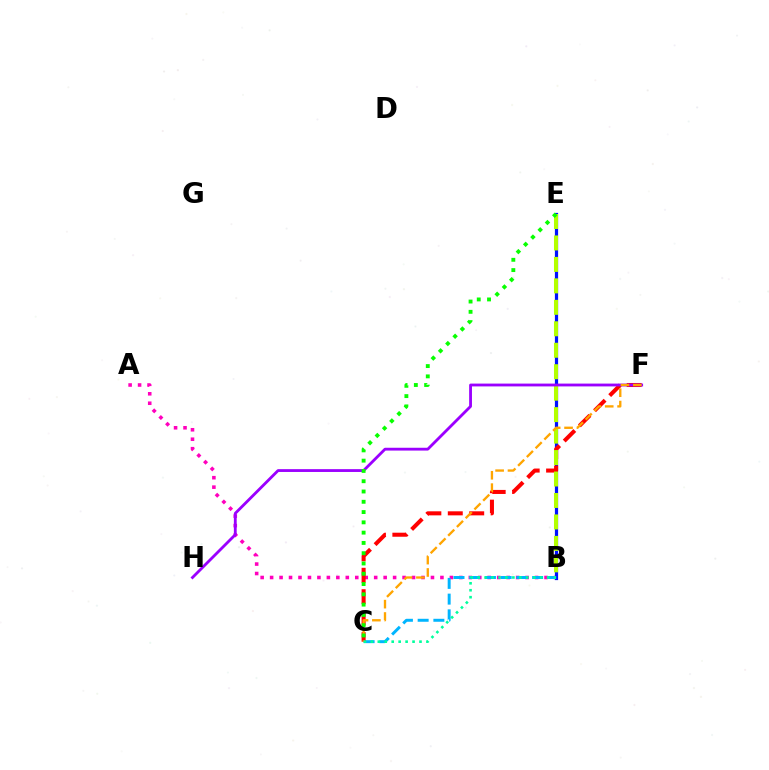{('A', 'B'): [{'color': '#ff00bd', 'line_style': 'dotted', 'thickness': 2.57}], ('B', 'E'): [{'color': '#0010ff', 'line_style': 'solid', 'thickness': 2.31}, {'color': '#b3ff00', 'line_style': 'dashed', 'thickness': 2.92}], ('B', 'C'): [{'color': '#00b5ff', 'line_style': 'dashed', 'thickness': 2.14}, {'color': '#00ff9d', 'line_style': 'dotted', 'thickness': 1.89}], ('C', 'F'): [{'color': '#ff0000', 'line_style': 'dashed', 'thickness': 2.91}, {'color': '#ffa500', 'line_style': 'dashed', 'thickness': 1.68}], ('F', 'H'): [{'color': '#9b00ff', 'line_style': 'solid', 'thickness': 2.03}], ('C', 'E'): [{'color': '#08ff00', 'line_style': 'dotted', 'thickness': 2.79}]}